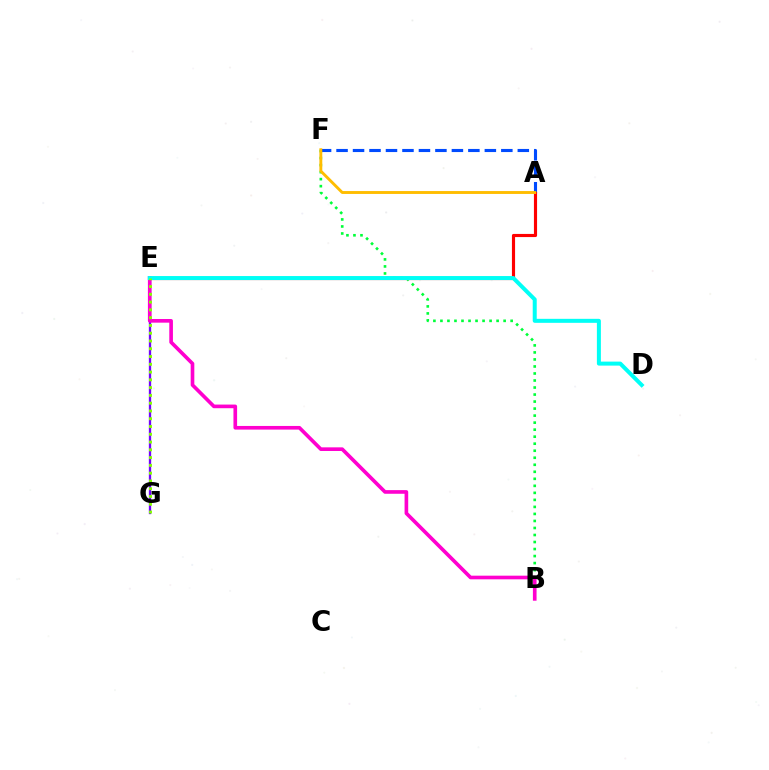{('B', 'F'): [{'color': '#00ff39', 'line_style': 'dotted', 'thickness': 1.91}], ('E', 'G'): [{'color': '#7200ff', 'line_style': 'solid', 'thickness': 1.66}, {'color': '#84ff00', 'line_style': 'dotted', 'thickness': 2.11}], ('A', 'F'): [{'color': '#004bff', 'line_style': 'dashed', 'thickness': 2.24}, {'color': '#ffbd00', 'line_style': 'solid', 'thickness': 2.08}], ('B', 'E'): [{'color': '#ff00cf', 'line_style': 'solid', 'thickness': 2.63}], ('A', 'E'): [{'color': '#ff0000', 'line_style': 'solid', 'thickness': 2.26}], ('D', 'E'): [{'color': '#00fff6', 'line_style': 'solid', 'thickness': 2.88}]}